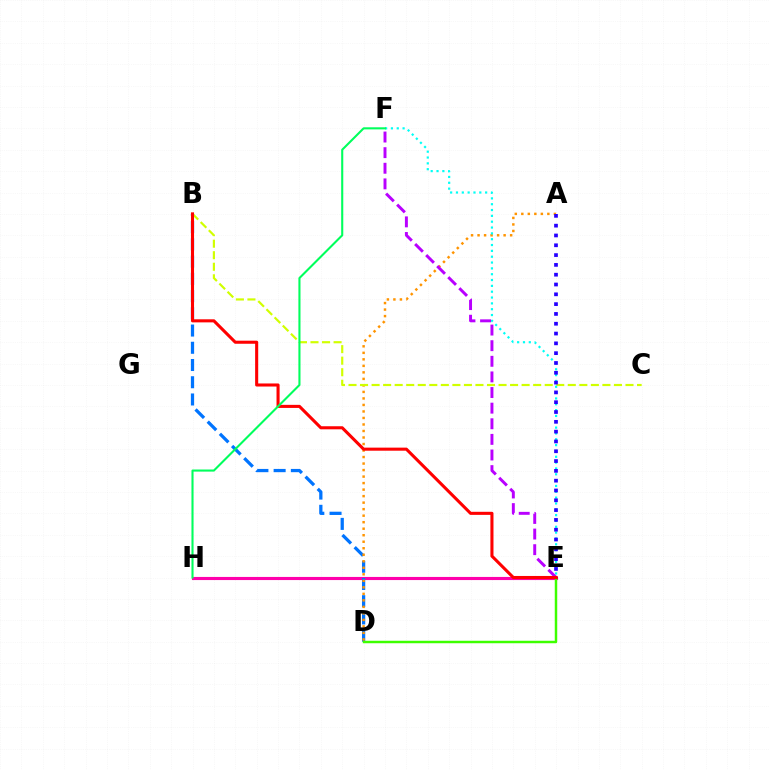{('E', 'H'): [{'color': '#ff00ac', 'line_style': 'solid', 'thickness': 2.24}], ('B', 'D'): [{'color': '#0074ff', 'line_style': 'dashed', 'thickness': 2.34}], ('A', 'D'): [{'color': '#ff9400', 'line_style': 'dotted', 'thickness': 1.77}], ('D', 'E'): [{'color': '#3dff00', 'line_style': 'solid', 'thickness': 1.78}], ('B', 'C'): [{'color': '#d1ff00', 'line_style': 'dashed', 'thickness': 1.57}], ('E', 'F'): [{'color': '#00fff6', 'line_style': 'dotted', 'thickness': 1.59}, {'color': '#b900ff', 'line_style': 'dashed', 'thickness': 2.12}], ('A', 'E'): [{'color': '#2500ff', 'line_style': 'dotted', 'thickness': 2.66}], ('B', 'E'): [{'color': '#ff0000', 'line_style': 'solid', 'thickness': 2.21}], ('F', 'H'): [{'color': '#00ff5c', 'line_style': 'solid', 'thickness': 1.51}]}